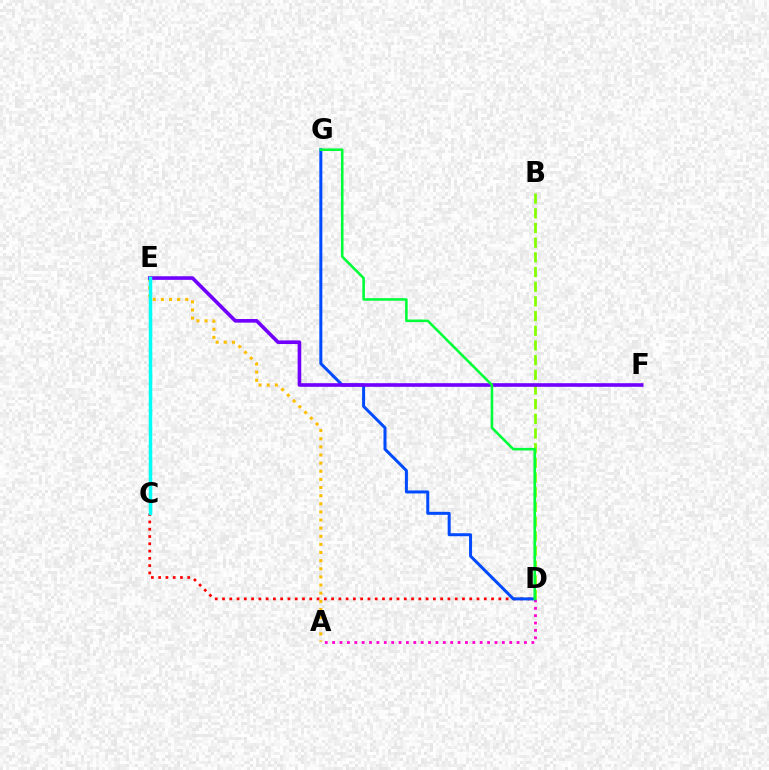{('A', 'D'): [{'color': '#ff00cf', 'line_style': 'dotted', 'thickness': 2.0}], ('C', 'D'): [{'color': '#ff0000', 'line_style': 'dotted', 'thickness': 1.98}], ('A', 'E'): [{'color': '#ffbd00', 'line_style': 'dotted', 'thickness': 2.21}], ('D', 'G'): [{'color': '#004bff', 'line_style': 'solid', 'thickness': 2.17}, {'color': '#00ff39', 'line_style': 'solid', 'thickness': 1.85}], ('B', 'D'): [{'color': '#84ff00', 'line_style': 'dashed', 'thickness': 1.99}], ('E', 'F'): [{'color': '#7200ff', 'line_style': 'solid', 'thickness': 2.61}], ('C', 'E'): [{'color': '#00fff6', 'line_style': 'solid', 'thickness': 2.51}]}